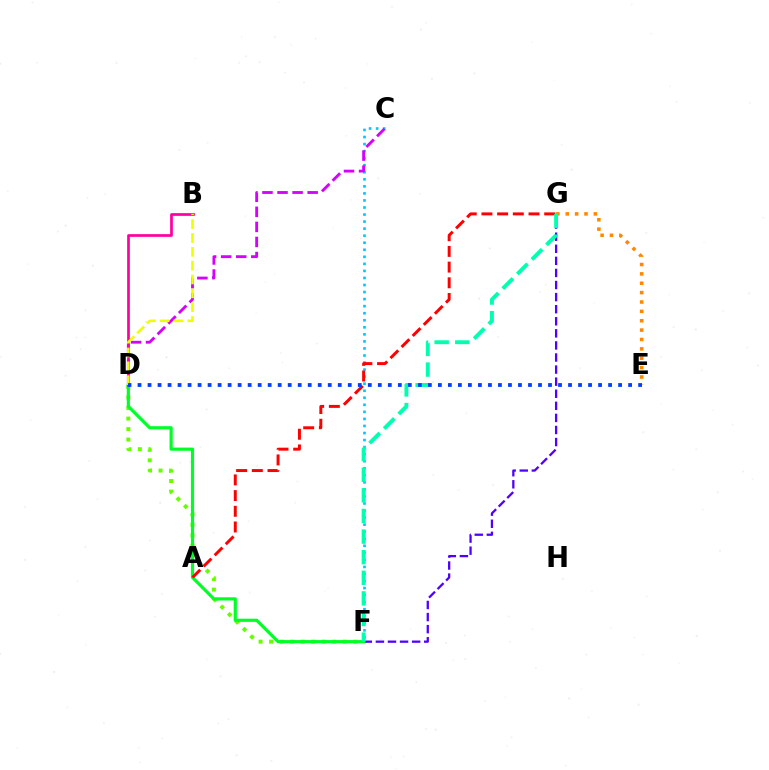{('D', 'F'): [{'color': '#66ff00', 'line_style': 'dotted', 'thickness': 2.86}, {'color': '#00ff27', 'line_style': 'solid', 'thickness': 2.28}], ('F', 'G'): [{'color': '#4f00ff', 'line_style': 'dashed', 'thickness': 1.64}, {'color': '#00ffaf', 'line_style': 'dashed', 'thickness': 2.8}], ('C', 'F'): [{'color': '#00c7ff', 'line_style': 'dotted', 'thickness': 1.91}], ('C', 'D'): [{'color': '#d600ff', 'line_style': 'dashed', 'thickness': 2.05}], ('B', 'D'): [{'color': '#ff00a0', 'line_style': 'solid', 'thickness': 1.95}, {'color': '#eeff00', 'line_style': 'dashed', 'thickness': 1.88}], ('E', 'G'): [{'color': '#ff8800', 'line_style': 'dotted', 'thickness': 2.55}], ('A', 'G'): [{'color': '#ff0000', 'line_style': 'dashed', 'thickness': 2.13}], ('D', 'E'): [{'color': '#003fff', 'line_style': 'dotted', 'thickness': 2.72}]}